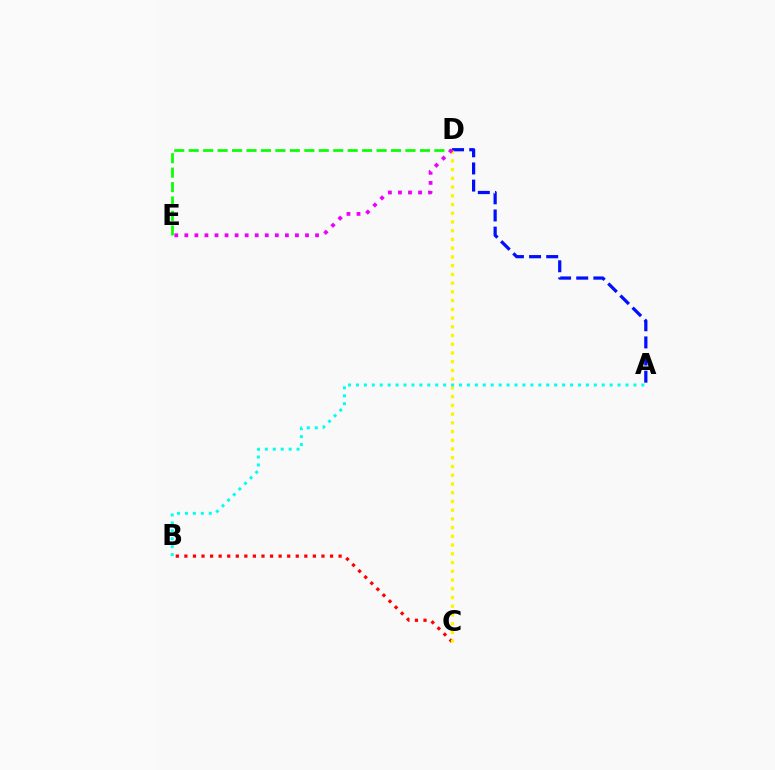{('B', 'C'): [{'color': '#ff0000', 'line_style': 'dotted', 'thickness': 2.33}], ('D', 'E'): [{'color': '#08ff00', 'line_style': 'dashed', 'thickness': 1.96}, {'color': '#ee00ff', 'line_style': 'dotted', 'thickness': 2.73}], ('A', 'D'): [{'color': '#0010ff', 'line_style': 'dashed', 'thickness': 2.33}], ('C', 'D'): [{'color': '#fcf500', 'line_style': 'dotted', 'thickness': 2.37}], ('A', 'B'): [{'color': '#00fff6', 'line_style': 'dotted', 'thickness': 2.15}]}